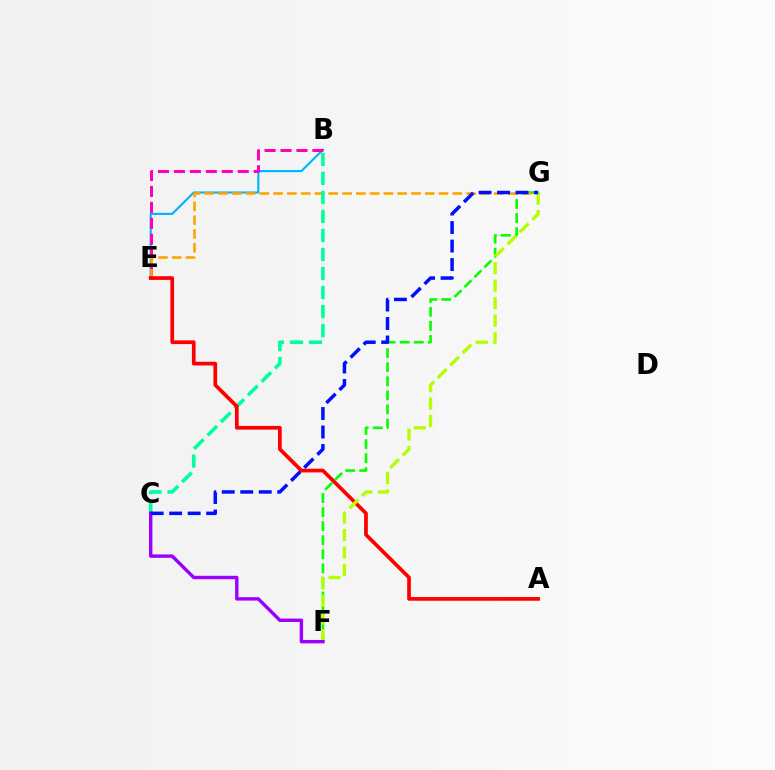{('F', 'G'): [{'color': '#08ff00', 'line_style': 'dashed', 'thickness': 1.91}, {'color': '#b3ff00', 'line_style': 'dashed', 'thickness': 2.38}], ('B', 'E'): [{'color': '#00b5ff', 'line_style': 'solid', 'thickness': 1.54}, {'color': '#ff00bd', 'line_style': 'dashed', 'thickness': 2.17}], ('E', 'G'): [{'color': '#ffa500', 'line_style': 'dashed', 'thickness': 1.87}], ('B', 'C'): [{'color': '#00ff9d', 'line_style': 'dashed', 'thickness': 2.59}], ('A', 'E'): [{'color': '#ff0000', 'line_style': 'solid', 'thickness': 2.67}], ('C', 'F'): [{'color': '#9b00ff', 'line_style': 'solid', 'thickness': 2.45}], ('C', 'G'): [{'color': '#0010ff', 'line_style': 'dashed', 'thickness': 2.51}]}